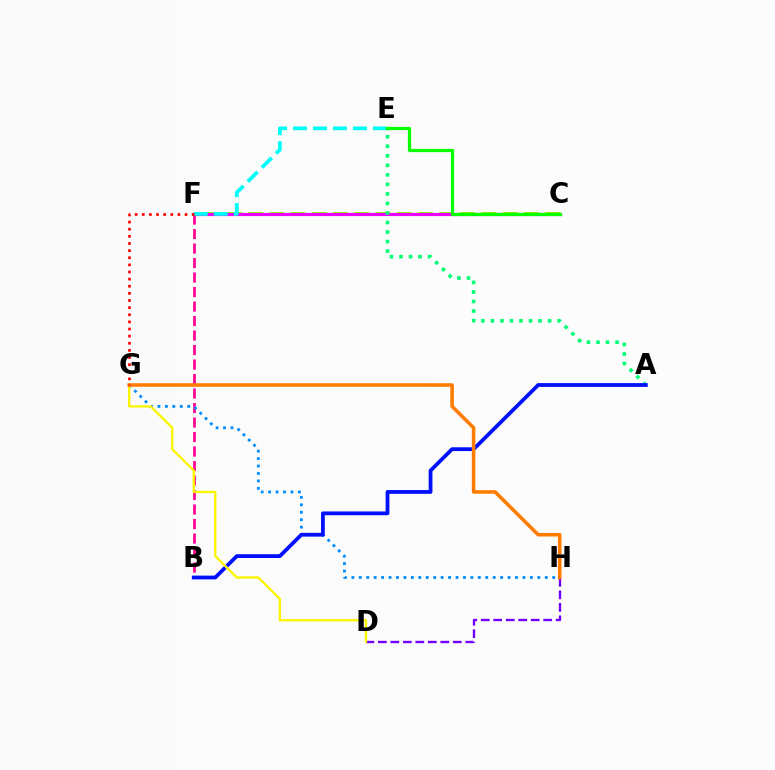{('C', 'F'): [{'color': '#84ff00', 'line_style': 'dashed', 'thickness': 2.88}, {'color': '#ee00ff', 'line_style': 'solid', 'thickness': 2.27}], ('B', 'F'): [{'color': '#ff0094', 'line_style': 'dashed', 'thickness': 1.97}], ('D', 'H'): [{'color': '#7200ff', 'line_style': 'dashed', 'thickness': 1.7}], ('G', 'H'): [{'color': '#008cff', 'line_style': 'dotted', 'thickness': 2.02}, {'color': '#ff7c00', 'line_style': 'solid', 'thickness': 2.56}], ('A', 'E'): [{'color': '#00ff74', 'line_style': 'dotted', 'thickness': 2.59}], ('E', 'F'): [{'color': '#00fff6', 'line_style': 'dashed', 'thickness': 2.71}], ('C', 'E'): [{'color': '#08ff00', 'line_style': 'solid', 'thickness': 2.32}], ('A', 'B'): [{'color': '#0010ff', 'line_style': 'solid', 'thickness': 2.72}], ('D', 'G'): [{'color': '#fcf500', 'line_style': 'solid', 'thickness': 1.67}], ('F', 'G'): [{'color': '#ff0000', 'line_style': 'dotted', 'thickness': 1.94}]}